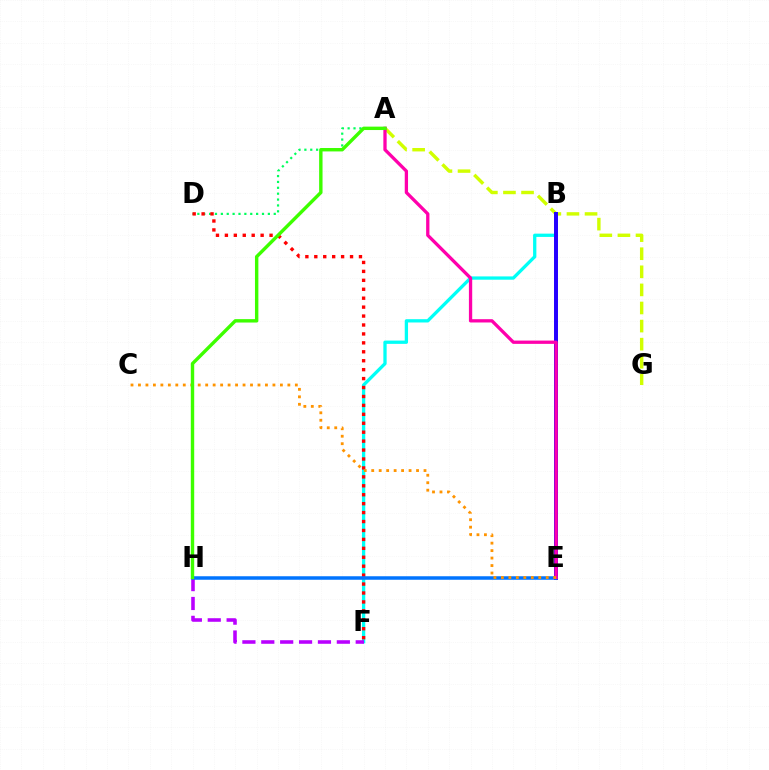{('B', 'F'): [{'color': '#00fff6', 'line_style': 'solid', 'thickness': 2.37}], ('F', 'H'): [{'color': '#b900ff', 'line_style': 'dashed', 'thickness': 2.57}], ('A', 'G'): [{'color': '#d1ff00', 'line_style': 'dashed', 'thickness': 2.46}], ('A', 'D'): [{'color': '#00ff5c', 'line_style': 'dotted', 'thickness': 1.6}], ('D', 'F'): [{'color': '#ff0000', 'line_style': 'dotted', 'thickness': 2.43}], ('B', 'E'): [{'color': '#2500ff', 'line_style': 'solid', 'thickness': 2.86}], ('E', 'H'): [{'color': '#0074ff', 'line_style': 'solid', 'thickness': 2.52}], ('A', 'E'): [{'color': '#ff00ac', 'line_style': 'solid', 'thickness': 2.37}], ('C', 'E'): [{'color': '#ff9400', 'line_style': 'dotted', 'thickness': 2.03}], ('A', 'H'): [{'color': '#3dff00', 'line_style': 'solid', 'thickness': 2.45}]}